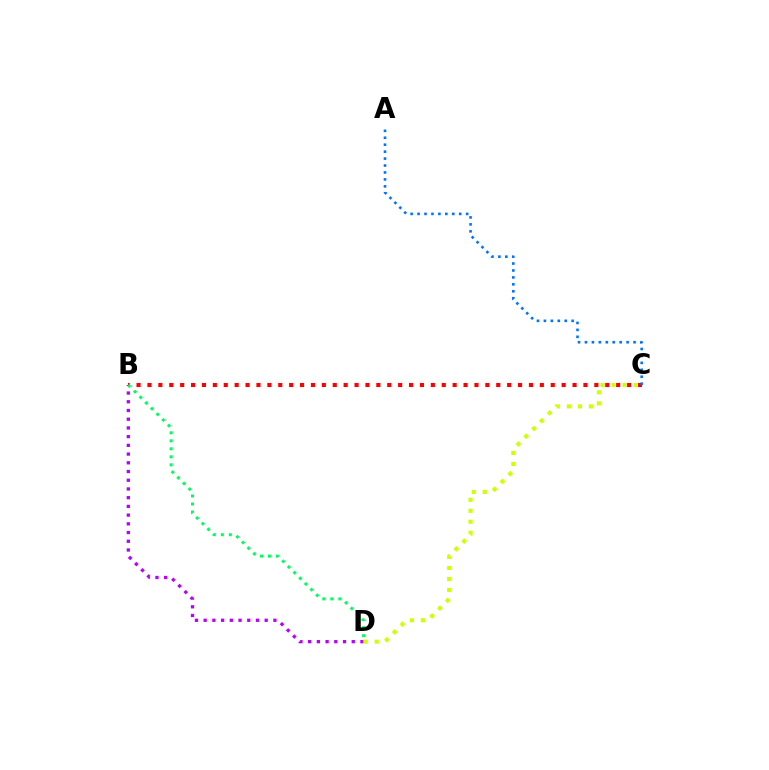{('B', 'D'): [{'color': '#b900ff', 'line_style': 'dotted', 'thickness': 2.37}, {'color': '#00ff5c', 'line_style': 'dotted', 'thickness': 2.17}], ('B', 'C'): [{'color': '#ff0000', 'line_style': 'dotted', 'thickness': 2.96}], ('A', 'C'): [{'color': '#0074ff', 'line_style': 'dotted', 'thickness': 1.89}], ('C', 'D'): [{'color': '#d1ff00', 'line_style': 'dotted', 'thickness': 2.99}]}